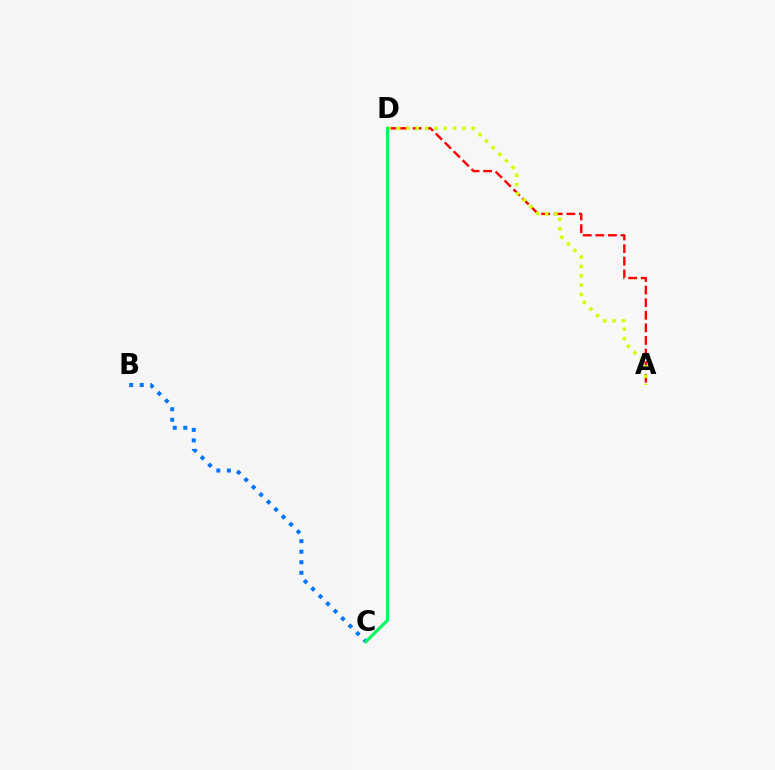{('A', 'D'): [{'color': '#ff0000', 'line_style': 'dashed', 'thickness': 1.71}, {'color': '#d1ff00', 'line_style': 'dotted', 'thickness': 2.53}], ('C', 'D'): [{'color': '#b900ff', 'line_style': 'solid', 'thickness': 1.67}, {'color': '#00ff5c', 'line_style': 'solid', 'thickness': 2.24}], ('B', 'C'): [{'color': '#0074ff', 'line_style': 'dotted', 'thickness': 2.86}]}